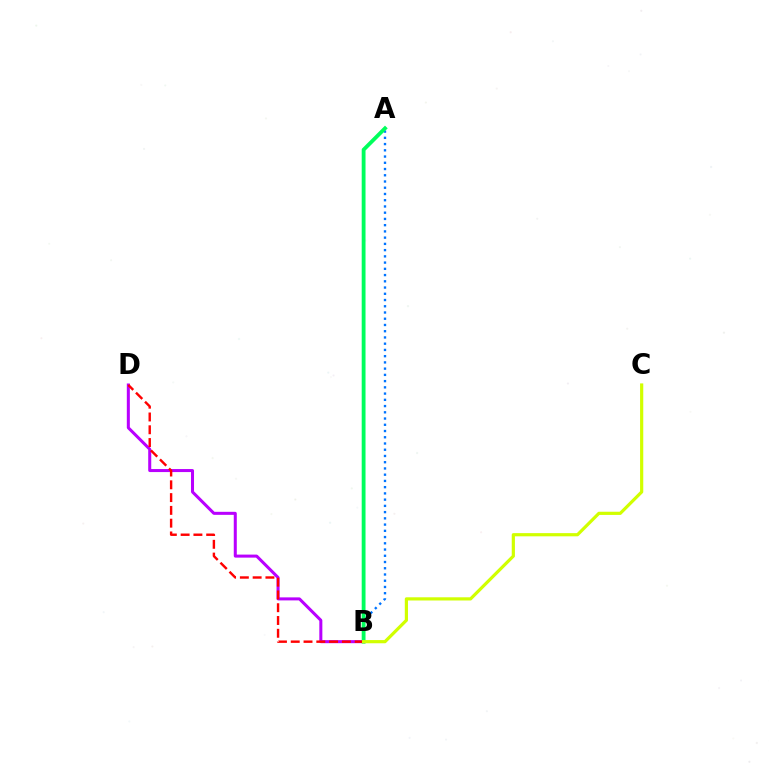{('A', 'B'): [{'color': '#0074ff', 'line_style': 'dotted', 'thickness': 1.69}, {'color': '#00ff5c', 'line_style': 'solid', 'thickness': 2.75}], ('B', 'D'): [{'color': '#b900ff', 'line_style': 'solid', 'thickness': 2.18}, {'color': '#ff0000', 'line_style': 'dashed', 'thickness': 1.74}], ('B', 'C'): [{'color': '#d1ff00', 'line_style': 'solid', 'thickness': 2.3}]}